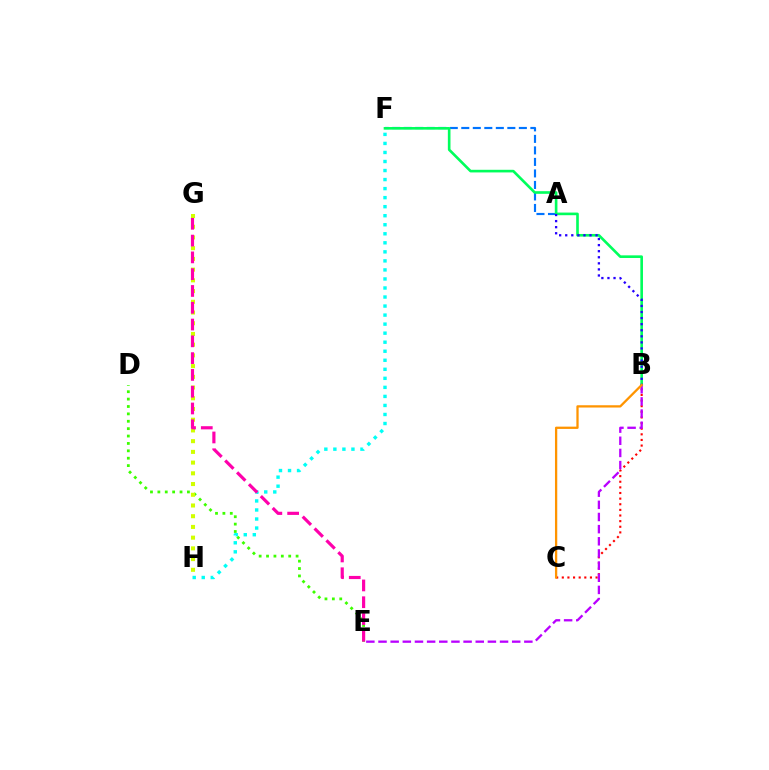{('A', 'F'): [{'color': '#0074ff', 'line_style': 'dashed', 'thickness': 1.56}], ('B', 'F'): [{'color': '#00ff5c', 'line_style': 'solid', 'thickness': 1.9}], ('F', 'H'): [{'color': '#00fff6', 'line_style': 'dotted', 'thickness': 2.45}], ('B', 'C'): [{'color': '#ff0000', 'line_style': 'dotted', 'thickness': 1.53}, {'color': '#ff9400', 'line_style': 'solid', 'thickness': 1.65}], ('D', 'E'): [{'color': '#3dff00', 'line_style': 'dotted', 'thickness': 2.01}], ('B', 'E'): [{'color': '#b900ff', 'line_style': 'dashed', 'thickness': 1.65}], ('G', 'H'): [{'color': '#d1ff00', 'line_style': 'dotted', 'thickness': 2.91}], ('A', 'B'): [{'color': '#2500ff', 'line_style': 'dotted', 'thickness': 1.65}], ('E', 'G'): [{'color': '#ff00ac', 'line_style': 'dashed', 'thickness': 2.28}]}